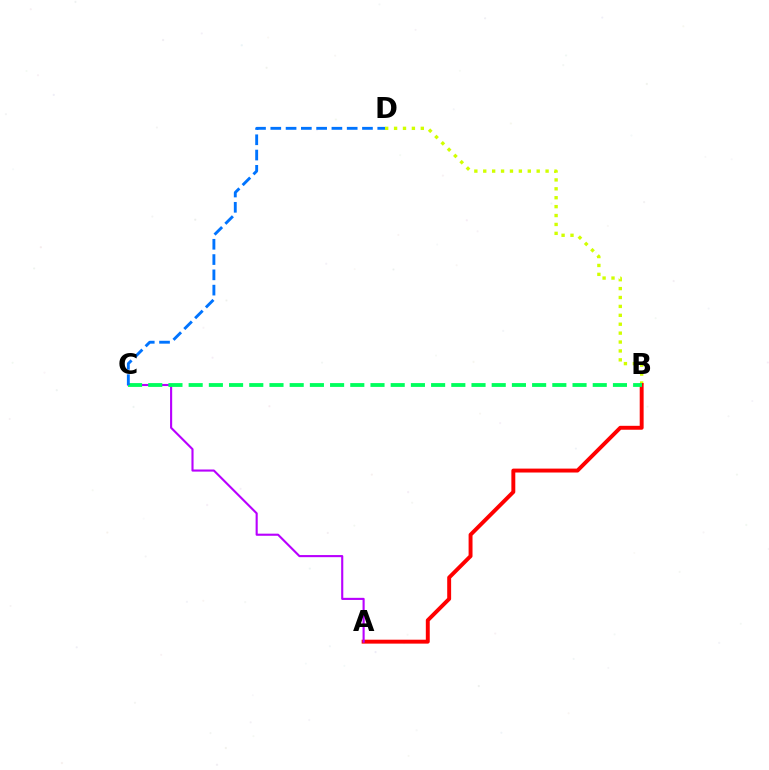{('B', 'D'): [{'color': '#d1ff00', 'line_style': 'dotted', 'thickness': 2.42}], ('A', 'B'): [{'color': '#ff0000', 'line_style': 'solid', 'thickness': 2.82}], ('A', 'C'): [{'color': '#b900ff', 'line_style': 'solid', 'thickness': 1.52}], ('B', 'C'): [{'color': '#00ff5c', 'line_style': 'dashed', 'thickness': 2.74}], ('C', 'D'): [{'color': '#0074ff', 'line_style': 'dashed', 'thickness': 2.08}]}